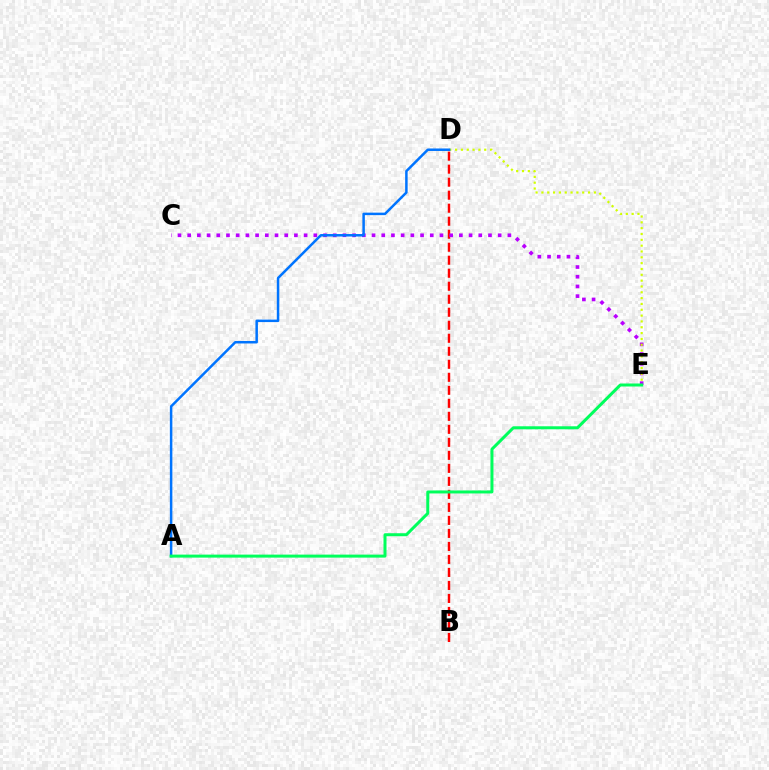{('B', 'D'): [{'color': '#ff0000', 'line_style': 'dashed', 'thickness': 1.77}], ('C', 'E'): [{'color': '#b900ff', 'line_style': 'dotted', 'thickness': 2.64}], ('D', 'E'): [{'color': '#d1ff00', 'line_style': 'dotted', 'thickness': 1.58}], ('A', 'D'): [{'color': '#0074ff', 'line_style': 'solid', 'thickness': 1.8}], ('A', 'E'): [{'color': '#00ff5c', 'line_style': 'solid', 'thickness': 2.16}]}